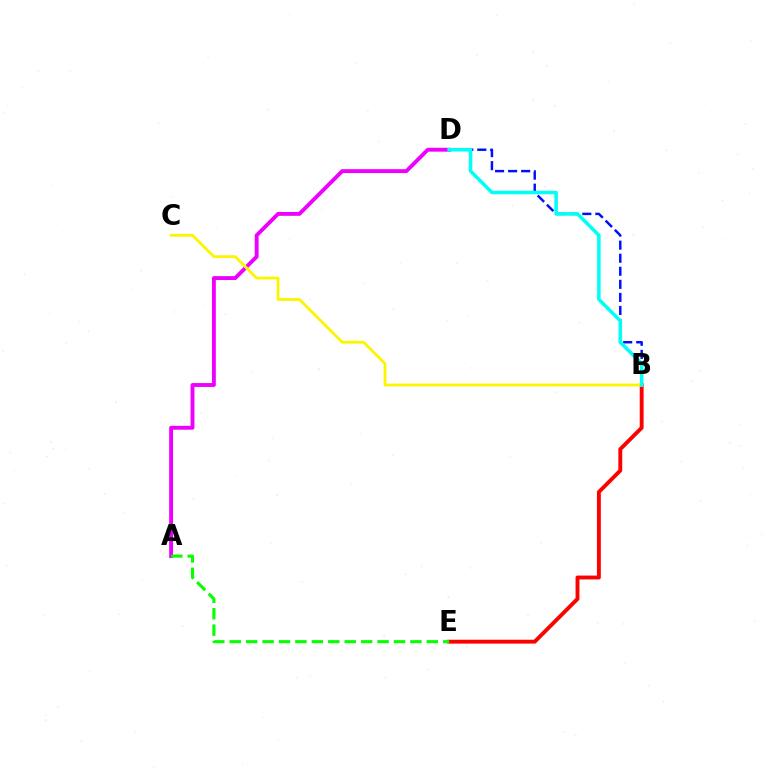{('B', 'E'): [{'color': '#ff0000', 'line_style': 'solid', 'thickness': 2.79}], ('A', 'D'): [{'color': '#ee00ff', 'line_style': 'solid', 'thickness': 2.79}], ('B', 'D'): [{'color': '#0010ff', 'line_style': 'dashed', 'thickness': 1.77}, {'color': '#00fff6', 'line_style': 'solid', 'thickness': 2.54}], ('B', 'C'): [{'color': '#fcf500', 'line_style': 'solid', 'thickness': 2.02}], ('A', 'E'): [{'color': '#08ff00', 'line_style': 'dashed', 'thickness': 2.23}]}